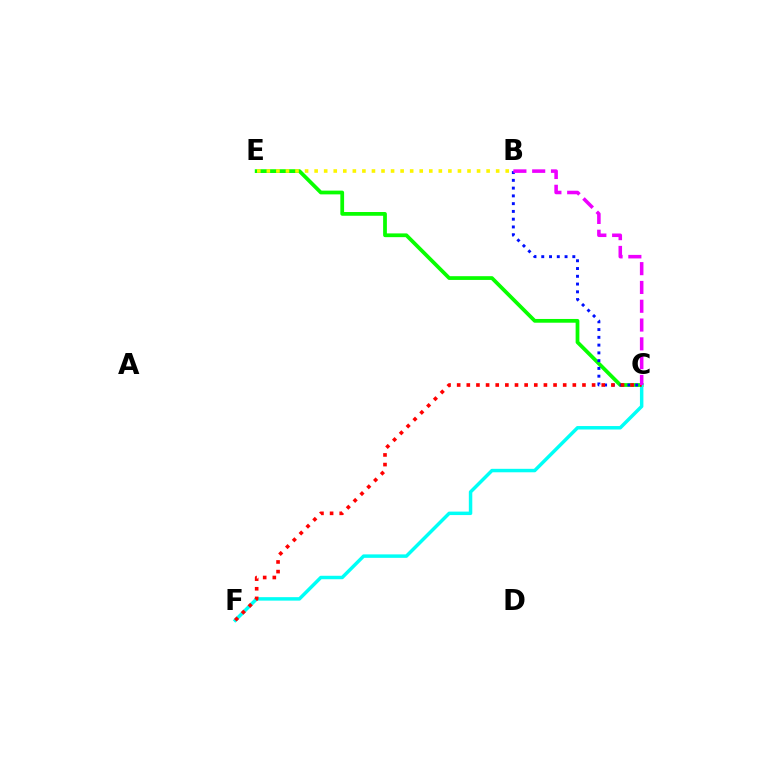{('C', 'E'): [{'color': '#08ff00', 'line_style': 'solid', 'thickness': 2.7}], ('C', 'F'): [{'color': '#00fff6', 'line_style': 'solid', 'thickness': 2.5}, {'color': '#ff0000', 'line_style': 'dotted', 'thickness': 2.62}], ('B', 'C'): [{'color': '#0010ff', 'line_style': 'dotted', 'thickness': 2.11}, {'color': '#ee00ff', 'line_style': 'dashed', 'thickness': 2.55}], ('B', 'E'): [{'color': '#fcf500', 'line_style': 'dotted', 'thickness': 2.6}]}